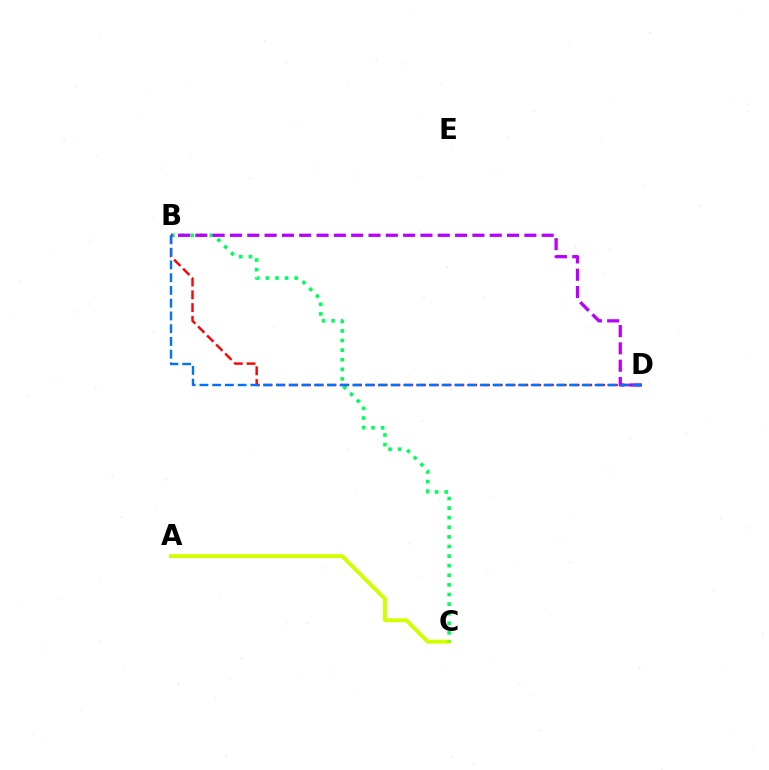{('B', 'D'): [{'color': '#ff0000', 'line_style': 'dashed', 'thickness': 1.74}, {'color': '#b900ff', 'line_style': 'dashed', 'thickness': 2.35}, {'color': '#0074ff', 'line_style': 'dashed', 'thickness': 1.73}], ('A', 'C'): [{'color': '#d1ff00', 'line_style': 'solid', 'thickness': 2.81}], ('B', 'C'): [{'color': '#00ff5c', 'line_style': 'dotted', 'thickness': 2.61}]}